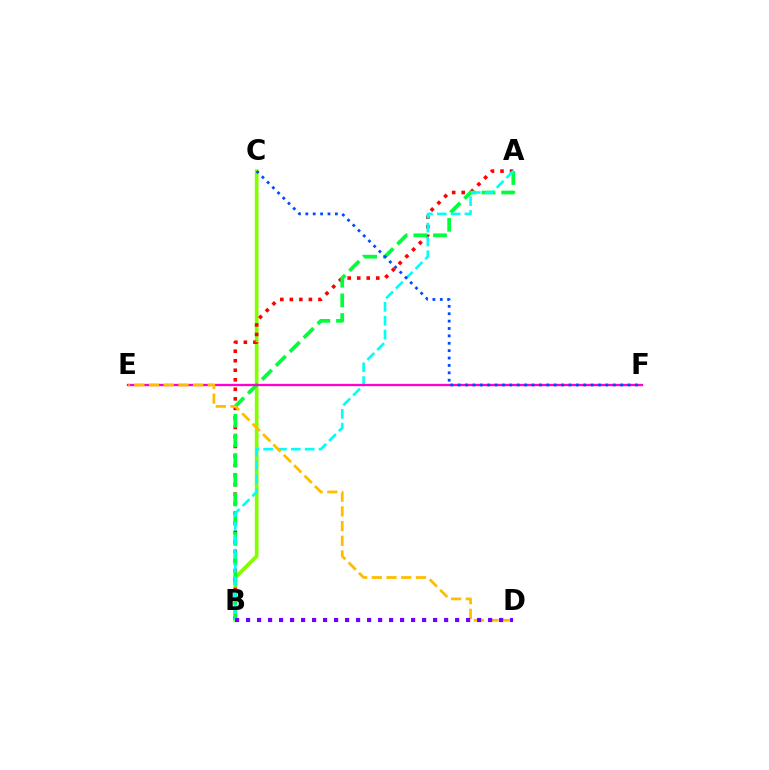{('B', 'C'): [{'color': '#84ff00', 'line_style': 'solid', 'thickness': 2.67}], ('A', 'B'): [{'color': '#ff0000', 'line_style': 'dotted', 'thickness': 2.59}, {'color': '#00ff39', 'line_style': 'dashed', 'thickness': 2.67}, {'color': '#00fff6', 'line_style': 'dashed', 'thickness': 1.88}], ('E', 'F'): [{'color': '#ff00cf', 'line_style': 'solid', 'thickness': 1.66}], ('D', 'E'): [{'color': '#ffbd00', 'line_style': 'dashed', 'thickness': 2.0}], ('C', 'F'): [{'color': '#004bff', 'line_style': 'dotted', 'thickness': 2.01}], ('B', 'D'): [{'color': '#7200ff', 'line_style': 'dotted', 'thickness': 2.99}]}